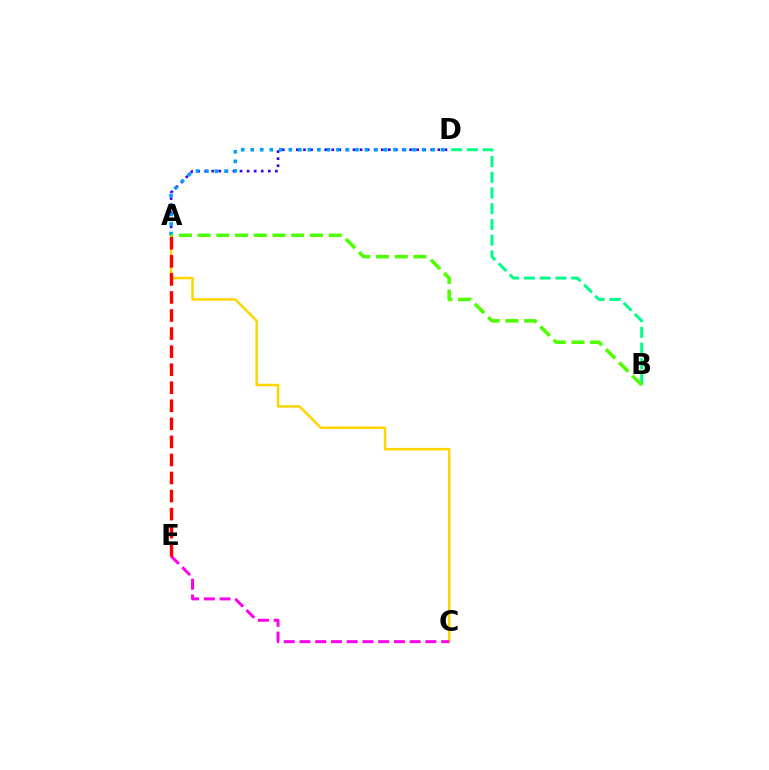{('A', 'C'): [{'color': '#ffd500', 'line_style': 'solid', 'thickness': 1.8}], ('A', 'D'): [{'color': '#3700ff', 'line_style': 'dotted', 'thickness': 1.92}, {'color': '#009eff', 'line_style': 'dotted', 'thickness': 2.59}], ('C', 'E'): [{'color': '#ff00ed', 'line_style': 'dashed', 'thickness': 2.14}], ('B', 'D'): [{'color': '#00ff86', 'line_style': 'dashed', 'thickness': 2.14}], ('A', 'E'): [{'color': '#ff0000', 'line_style': 'dashed', 'thickness': 2.45}], ('A', 'B'): [{'color': '#4fff00', 'line_style': 'dashed', 'thickness': 2.54}]}